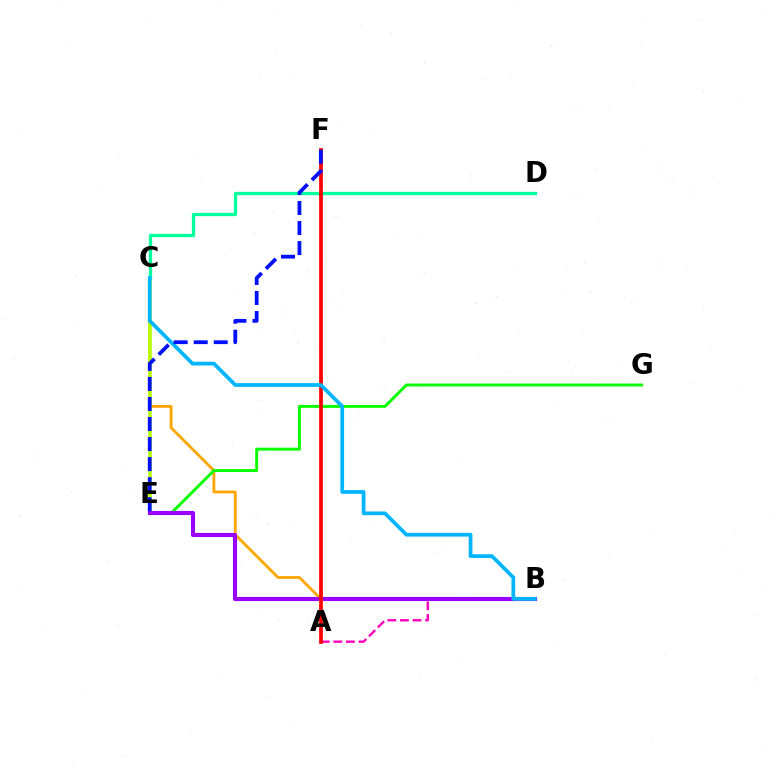{('B', 'C'): [{'color': '#ffa500', 'line_style': 'solid', 'thickness': 2.01}, {'color': '#00b5ff', 'line_style': 'solid', 'thickness': 2.69}], ('A', 'B'): [{'color': '#ff00bd', 'line_style': 'dashed', 'thickness': 1.71}], ('C', 'E'): [{'color': '#b3ff00', 'line_style': 'solid', 'thickness': 2.53}], ('E', 'G'): [{'color': '#08ff00', 'line_style': 'solid', 'thickness': 2.11}], ('B', 'E'): [{'color': '#9b00ff', 'line_style': 'solid', 'thickness': 2.94}], ('C', 'D'): [{'color': '#00ff9d', 'line_style': 'solid', 'thickness': 2.37}], ('A', 'F'): [{'color': '#ff0000', 'line_style': 'solid', 'thickness': 2.69}], ('E', 'F'): [{'color': '#0010ff', 'line_style': 'dashed', 'thickness': 2.72}]}